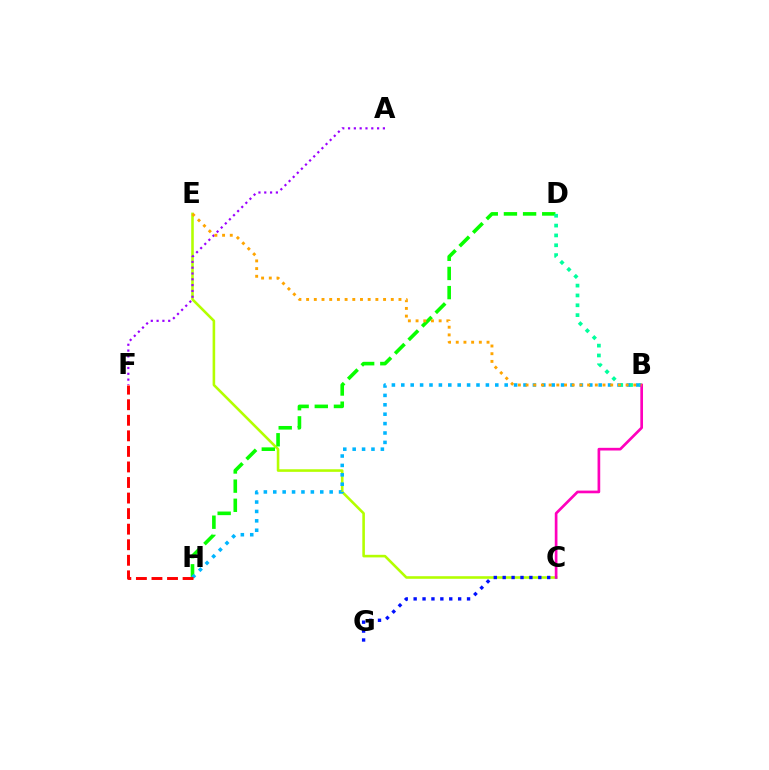{('C', 'E'): [{'color': '#b3ff00', 'line_style': 'solid', 'thickness': 1.86}], ('D', 'H'): [{'color': '#08ff00', 'line_style': 'dashed', 'thickness': 2.6}], ('B', 'D'): [{'color': '#00ff9d', 'line_style': 'dotted', 'thickness': 2.67}], ('A', 'F'): [{'color': '#9b00ff', 'line_style': 'dotted', 'thickness': 1.58}], ('B', 'H'): [{'color': '#00b5ff', 'line_style': 'dotted', 'thickness': 2.55}], ('B', 'C'): [{'color': '#ff00bd', 'line_style': 'solid', 'thickness': 1.93}], ('F', 'H'): [{'color': '#ff0000', 'line_style': 'dashed', 'thickness': 2.11}], ('C', 'G'): [{'color': '#0010ff', 'line_style': 'dotted', 'thickness': 2.42}], ('B', 'E'): [{'color': '#ffa500', 'line_style': 'dotted', 'thickness': 2.09}]}